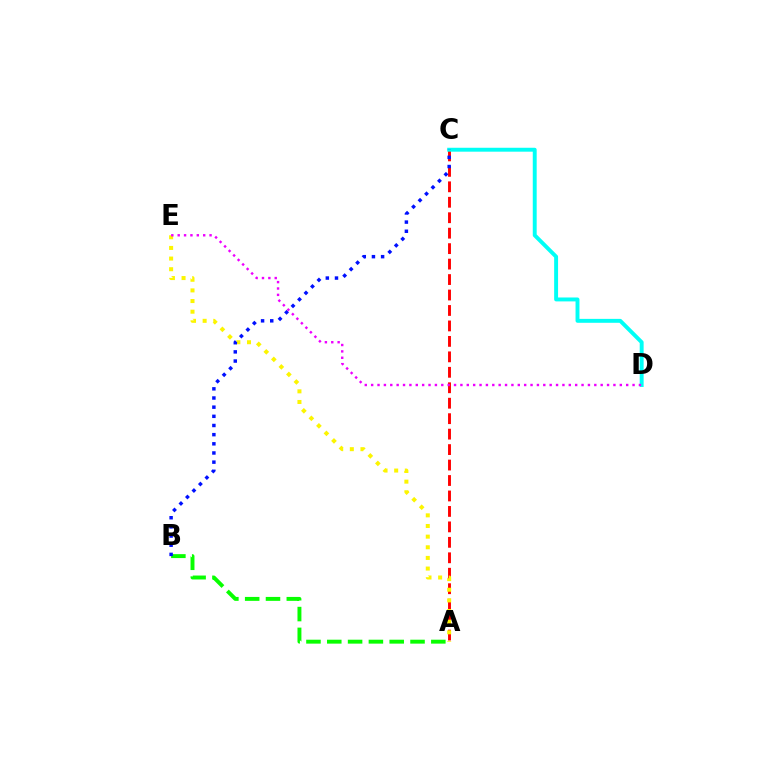{('A', 'C'): [{'color': '#ff0000', 'line_style': 'dashed', 'thickness': 2.1}], ('A', 'E'): [{'color': '#fcf500', 'line_style': 'dotted', 'thickness': 2.89}], ('A', 'B'): [{'color': '#08ff00', 'line_style': 'dashed', 'thickness': 2.83}], ('C', 'D'): [{'color': '#00fff6', 'line_style': 'solid', 'thickness': 2.82}], ('B', 'C'): [{'color': '#0010ff', 'line_style': 'dotted', 'thickness': 2.49}], ('D', 'E'): [{'color': '#ee00ff', 'line_style': 'dotted', 'thickness': 1.73}]}